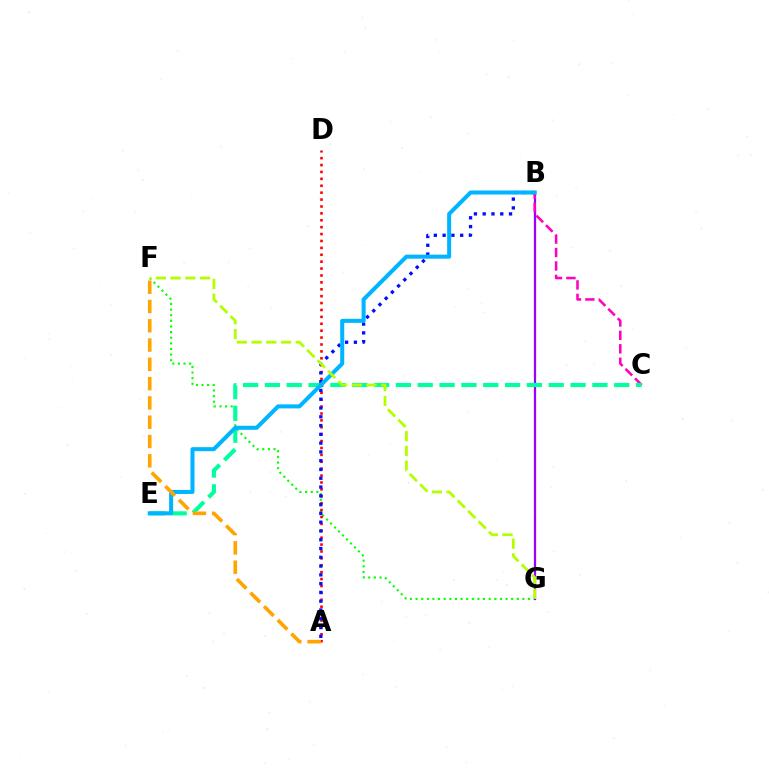{('F', 'G'): [{'color': '#08ff00', 'line_style': 'dotted', 'thickness': 1.53}, {'color': '#b3ff00', 'line_style': 'dashed', 'thickness': 2.0}], ('B', 'G'): [{'color': '#9b00ff', 'line_style': 'solid', 'thickness': 1.63}], ('B', 'C'): [{'color': '#ff00bd', 'line_style': 'dashed', 'thickness': 1.83}], ('C', 'E'): [{'color': '#00ff9d', 'line_style': 'dashed', 'thickness': 2.97}], ('A', 'D'): [{'color': '#ff0000', 'line_style': 'dotted', 'thickness': 1.87}], ('A', 'B'): [{'color': '#0010ff', 'line_style': 'dotted', 'thickness': 2.39}], ('B', 'E'): [{'color': '#00b5ff', 'line_style': 'solid', 'thickness': 2.9}], ('A', 'F'): [{'color': '#ffa500', 'line_style': 'dashed', 'thickness': 2.62}]}